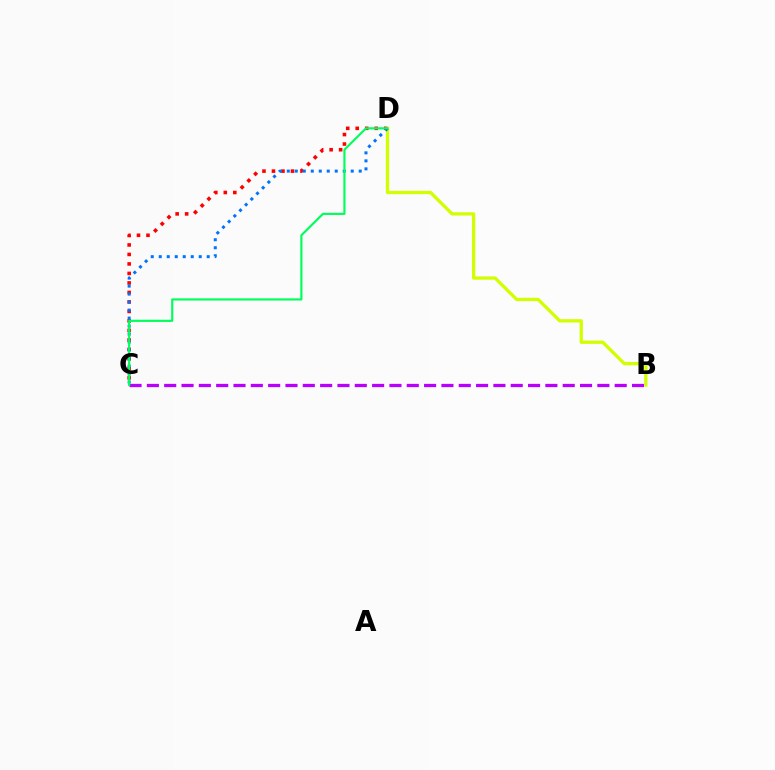{('C', 'D'): [{'color': '#ff0000', 'line_style': 'dotted', 'thickness': 2.58}, {'color': '#0074ff', 'line_style': 'dotted', 'thickness': 2.17}, {'color': '#00ff5c', 'line_style': 'solid', 'thickness': 1.56}], ('B', 'C'): [{'color': '#b900ff', 'line_style': 'dashed', 'thickness': 2.35}], ('B', 'D'): [{'color': '#d1ff00', 'line_style': 'solid', 'thickness': 2.36}]}